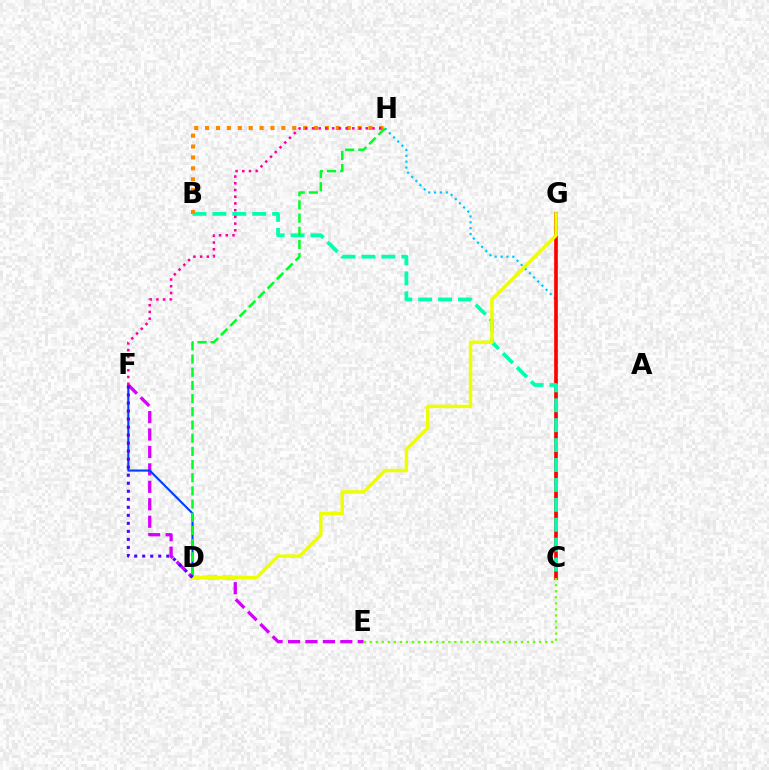{('C', 'H'): [{'color': '#00c7ff', 'line_style': 'dotted', 'thickness': 1.59}], ('E', 'F'): [{'color': '#d600ff', 'line_style': 'dashed', 'thickness': 2.37}], ('D', 'F'): [{'color': '#003fff', 'line_style': 'solid', 'thickness': 1.54}, {'color': '#4f00ff', 'line_style': 'dotted', 'thickness': 2.18}], ('C', 'G'): [{'color': '#ff0000', 'line_style': 'solid', 'thickness': 2.64}], ('B', 'C'): [{'color': '#00ffaf', 'line_style': 'dashed', 'thickness': 2.71}], ('D', 'G'): [{'color': '#eeff00', 'line_style': 'solid', 'thickness': 2.48}], ('D', 'H'): [{'color': '#00ff27', 'line_style': 'dashed', 'thickness': 1.79}], ('B', 'H'): [{'color': '#ff8800', 'line_style': 'dotted', 'thickness': 2.96}], ('F', 'H'): [{'color': '#ff00a0', 'line_style': 'dotted', 'thickness': 1.83}], ('C', 'E'): [{'color': '#66ff00', 'line_style': 'dotted', 'thickness': 1.64}]}